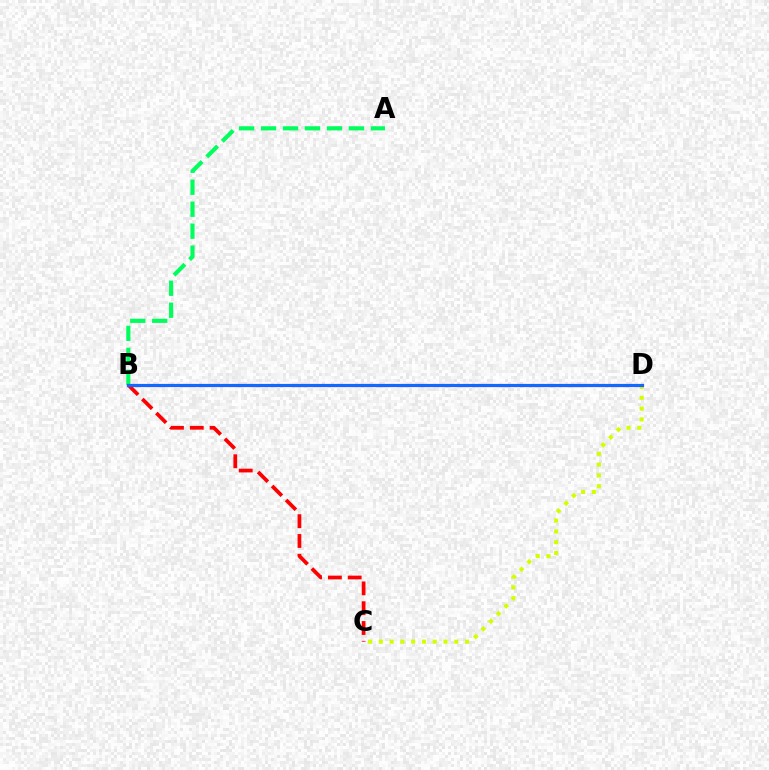{('C', 'D'): [{'color': '#d1ff00', 'line_style': 'dotted', 'thickness': 2.93}], ('A', 'B'): [{'color': '#00ff5c', 'line_style': 'dashed', 'thickness': 2.99}], ('B', 'C'): [{'color': '#ff0000', 'line_style': 'dashed', 'thickness': 2.69}], ('B', 'D'): [{'color': '#b900ff', 'line_style': 'solid', 'thickness': 2.29}, {'color': '#0074ff', 'line_style': 'solid', 'thickness': 1.95}]}